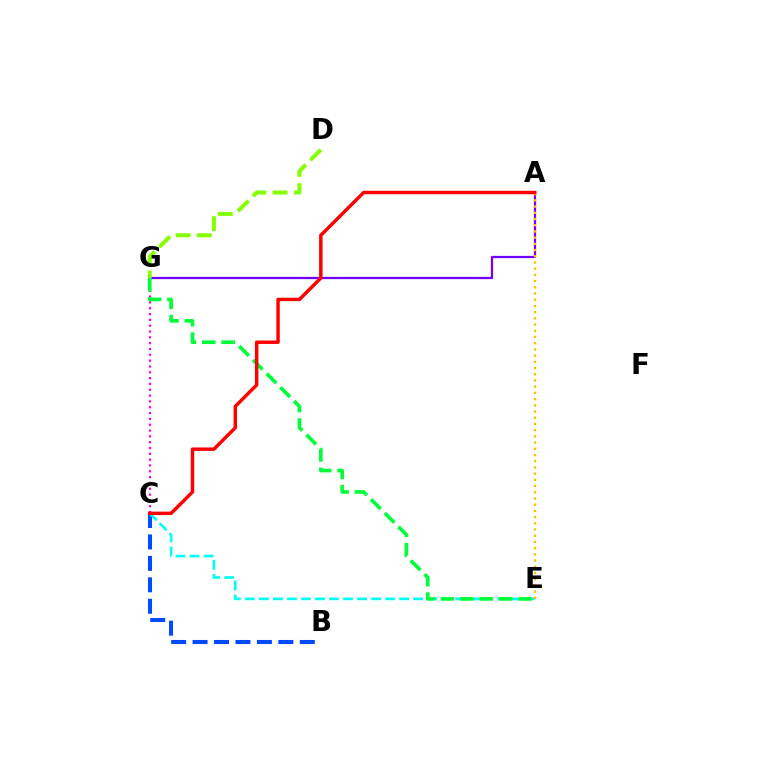{('A', 'G'): [{'color': '#7200ff', 'line_style': 'solid', 'thickness': 1.62}], ('B', 'C'): [{'color': '#004bff', 'line_style': 'dashed', 'thickness': 2.91}], ('C', 'E'): [{'color': '#00fff6', 'line_style': 'dashed', 'thickness': 1.91}], ('A', 'E'): [{'color': '#ffbd00', 'line_style': 'dotted', 'thickness': 1.69}], ('D', 'G'): [{'color': '#84ff00', 'line_style': 'dashed', 'thickness': 2.88}], ('C', 'G'): [{'color': '#ff00cf', 'line_style': 'dotted', 'thickness': 1.58}], ('E', 'G'): [{'color': '#00ff39', 'line_style': 'dashed', 'thickness': 2.64}], ('A', 'C'): [{'color': '#ff0000', 'line_style': 'solid', 'thickness': 2.48}]}